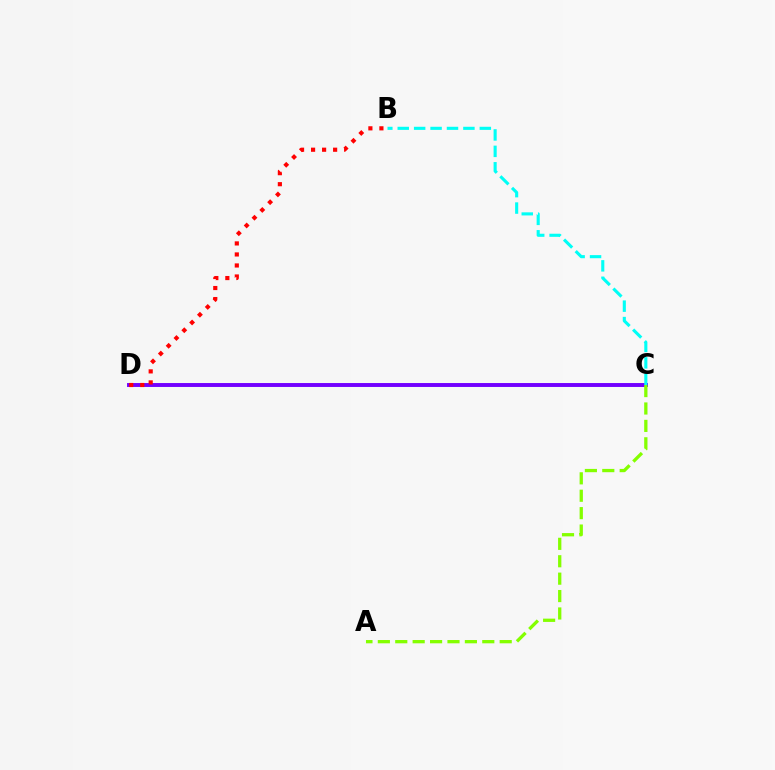{('C', 'D'): [{'color': '#7200ff', 'line_style': 'solid', 'thickness': 2.83}], ('B', 'C'): [{'color': '#00fff6', 'line_style': 'dashed', 'thickness': 2.23}], ('B', 'D'): [{'color': '#ff0000', 'line_style': 'dotted', 'thickness': 2.99}], ('A', 'C'): [{'color': '#84ff00', 'line_style': 'dashed', 'thickness': 2.36}]}